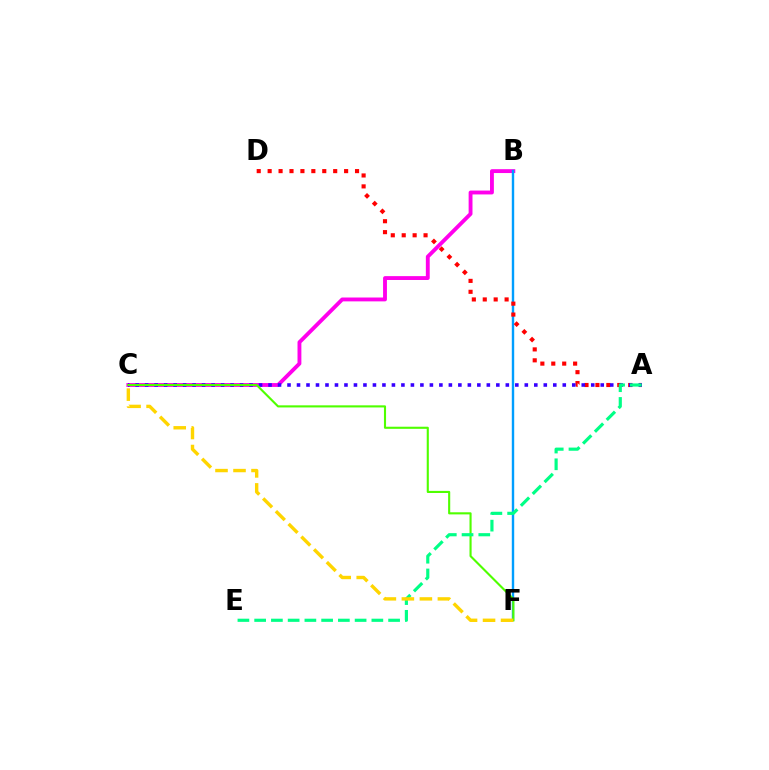{('B', 'C'): [{'color': '#ff00ed', 'line_style': 'solid', 'thickness': 2.78}], ('B', 'F'): [{'color': '#009eff', 'line_style': 'solid', 'thickness': 1.73}], ('A', 'D'): [{'color': '#ff0000', 'line_style': 'dotted', 'thickness': 2.97}], ('A', 'C'): [{'color': '#3700ff', 'line_style': 'dotted', 'thickness': 2.58}], ('C', 'F'): [{'color': '#4fff00', 'line_style': 'solid', 'thickness': 1.52}, {'color': '#ffd500', 'line_style': 'dashed', 'thickness': 2.45}], ('A', 'E'): [{'color': '#00ff86', 'line_style': 'dashed', 'thickness': 2.27}]}